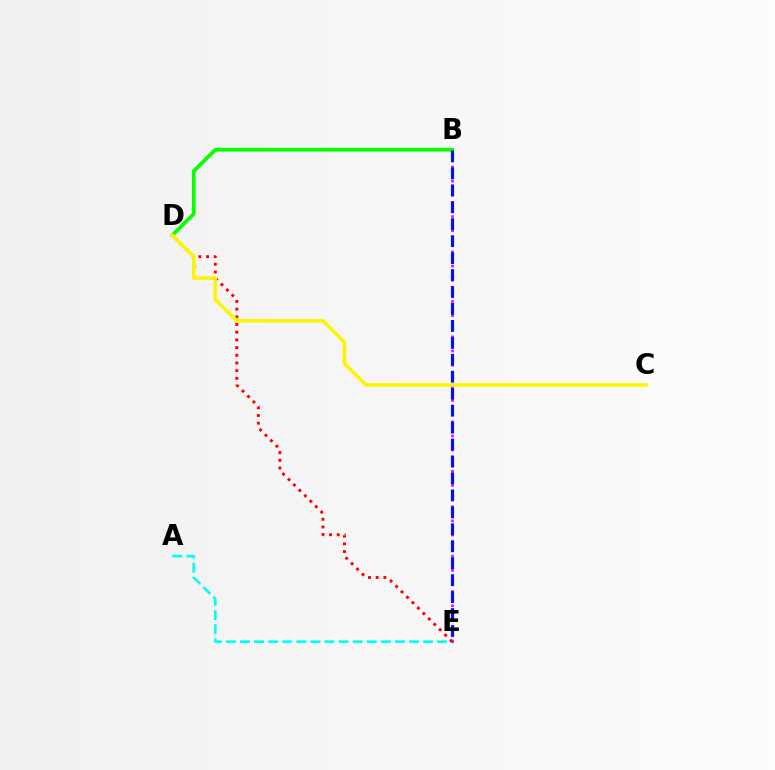{('A', 'E'): [{'color': '#00fff6', 'line_style': 'dashed', 'thickness': 1.91}], ('B', 'E'): [{'color': '#ee00ff', 'line_style': 'dotted', 'thickness': 1.92}, {'color': '#0010ff', 'line_style': 'dashed', 'thickness': 2.3}], ('D', 'E'): [{'color': '#ff0000', 'line_style': 'dotted', 'thickness': 2.09}], ('B', 'D'): [{'color': '#08ff00', 'line_style': 'solid', 'thickness': 2.67}], ('C', 'D'): [{'color': '#fcf500', 'line_style': 'solid', 'thickness': 2.56}]}